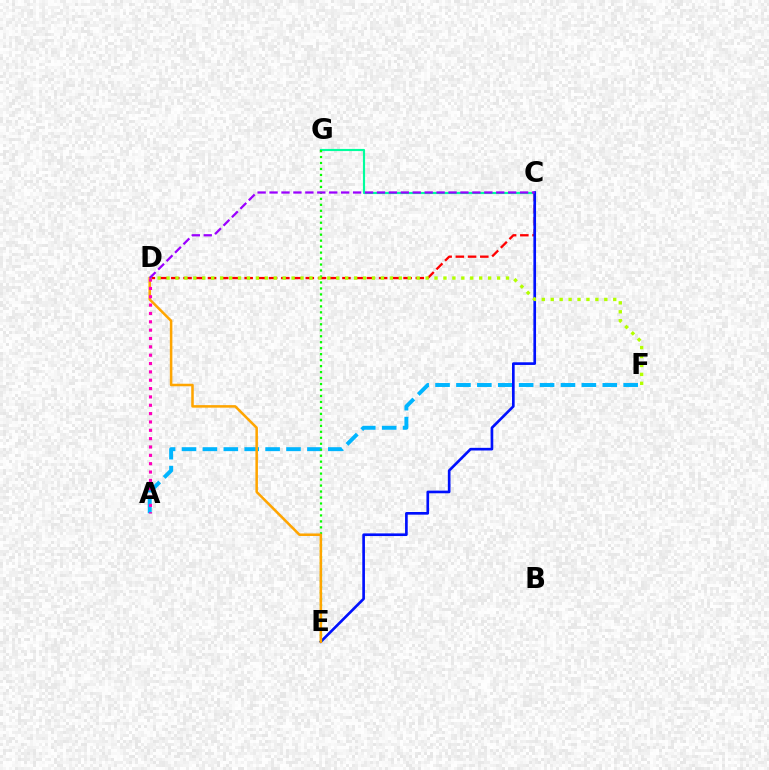{('C', 'G'): [{'color': '#00ff9d', 'line_style': 'solid', 'thickness': 1.55}], ('A', 'F'): [{'color': '#00b5ff', 'line_style': 'dashed', 'thickness': 2.84}], ('C', 'D'): [{'color': '#ff0000', 'line_style': 'dashed', 'thickness': 1.66}, {'color': '#9b00ff', 'line_style': 'dashed', 'thickness': 1.62}], ('C', 'E'): [{'color': '#0010ff', 'line_style': 'solid', 'thickness': 1.91}], ('E', 'G'): [{'color': '#08ff00', 'line_style': 'dotted', 'thickness': 1.62}], ('D', 'F'): [{'color': '#b3ff00', 'line_style': 'dotted', 'thickness': 2.43}], ('D', 'E'): [{'color': '#ffa500', 'line_style': 'solid', 'thickness': 1.82}], ('A', 'D'): [{'color': '#ff00bd', 'line_style': 'dotted', 'thickness': 2.27}]}